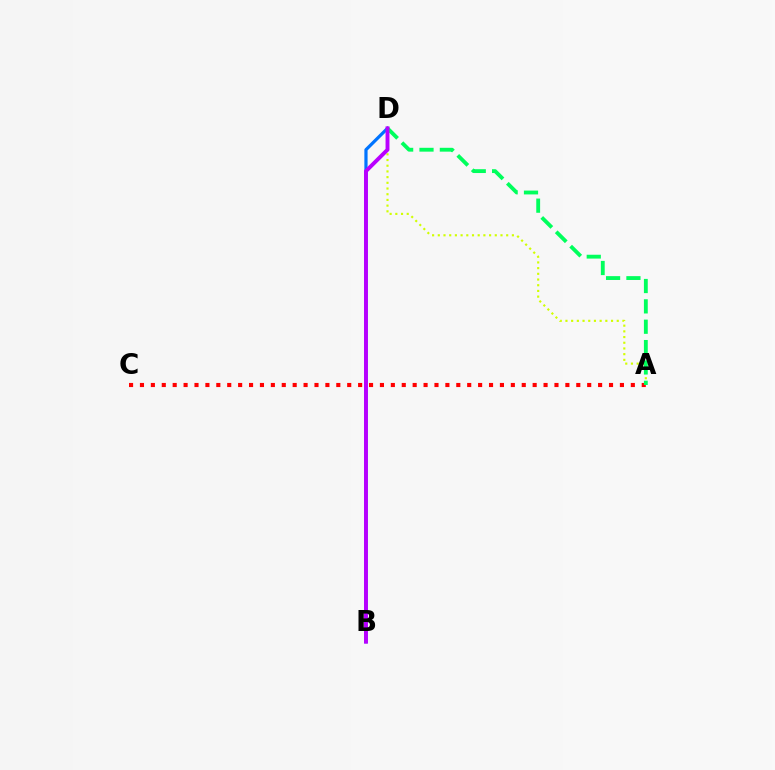{('A', 'D'): [{'color': '#d1ff00', 'line_style': 'dotted', 'thickness': 1.55}, {'color': '#00ff5c', 'line_style': 'dashed', 'thickness': 2.77}], ('B', 'D'): [{'color': '#0074ff', 'line_style': 'solid', 'thickness': 2.31}, {'color': '#b900ff', 'line_style': 'solid', 'thickness': 2.8}], ('A', 'C'): [{'color': '#ff0000', 'line_style': 'dotted', 'thickness': 2.96}]}